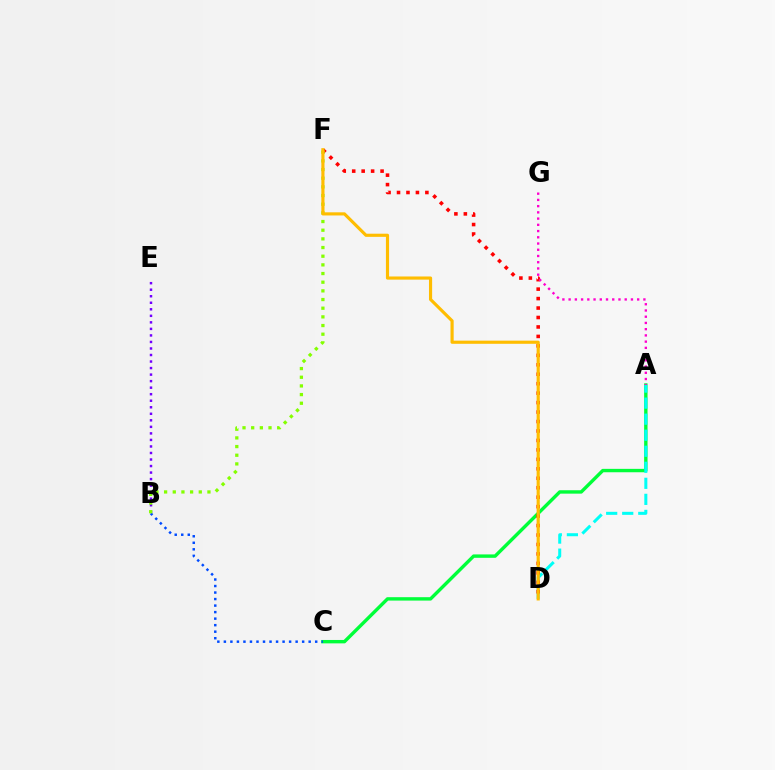{('B', 'E'): [{'color': '#7200ff', 'line_style': 'dotted', 'thickness': 1.77}], ('A', 'C'): [{'color': '#00ff39', 'line_style': 'solid', 'thickness': 2.45}], ('B', 'C'): [{'color': '#004bff', 'line_style': 'dotted', 'thickness': 1.77}], ('A', 'D'): [{'color': '#00fff6', 'line_style': 'dashed', 'thickness': 2.18}], ('D', 'F'): [{'color': '#ff0000', 'line_style': 'dotted', 'thickness': 2.57}, {'color': '#ffbd00', 'line_style': 'solid', 'thickness': 2.27}], ('A', 'G'): [{'color': '#ff00cf', 'line_style': 'dotted', 'thickness': 1.69}], ('B', 'F'): [{'color': '#84ff00', 'line_style': 'dotted', 'thickness': 2.35}]}